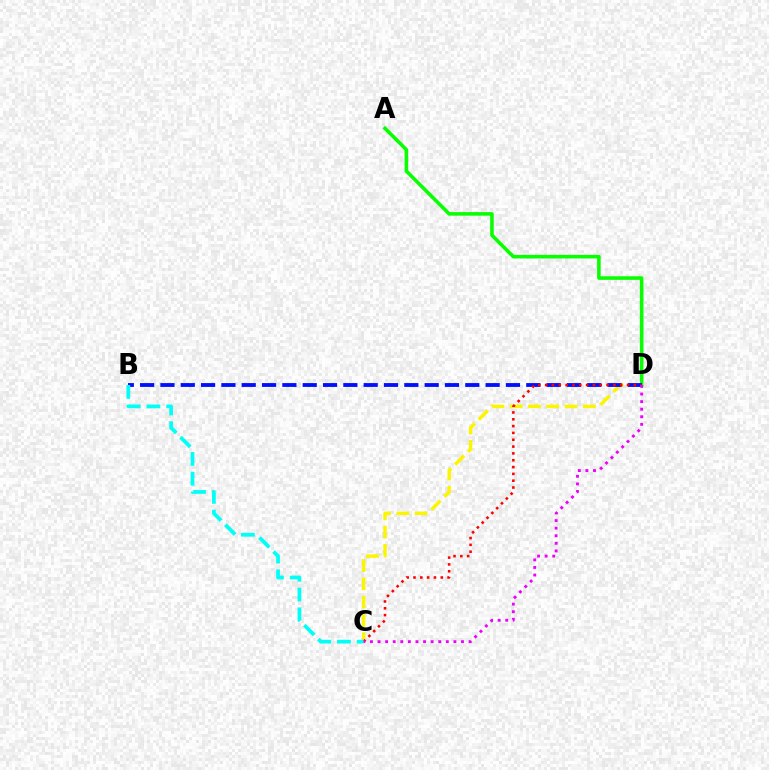{('C', 'D'): [{'color': '#fcf500', 'line_style': 'dashed', 'thickness': 2.48}, {'color': '#ff0000', 'line_style': 'dotted', 'thickness': 1.85}, {'color': '#ee00ff', 'line_style': 'dotted', 'thickness': 2.06}], ('A', 'D'): [{'color': '#08ff00', 'line_style': 'solid', 'thickness': 2.57}], ('B', 'D'): [{'color': '#0010ff', 'line_style': 'dashed', 'thickness': 2.76}], ('B', 'C'): [{'color': '#00fff6', 'line_style': 'dashed', 'thickness': 2.69}]}